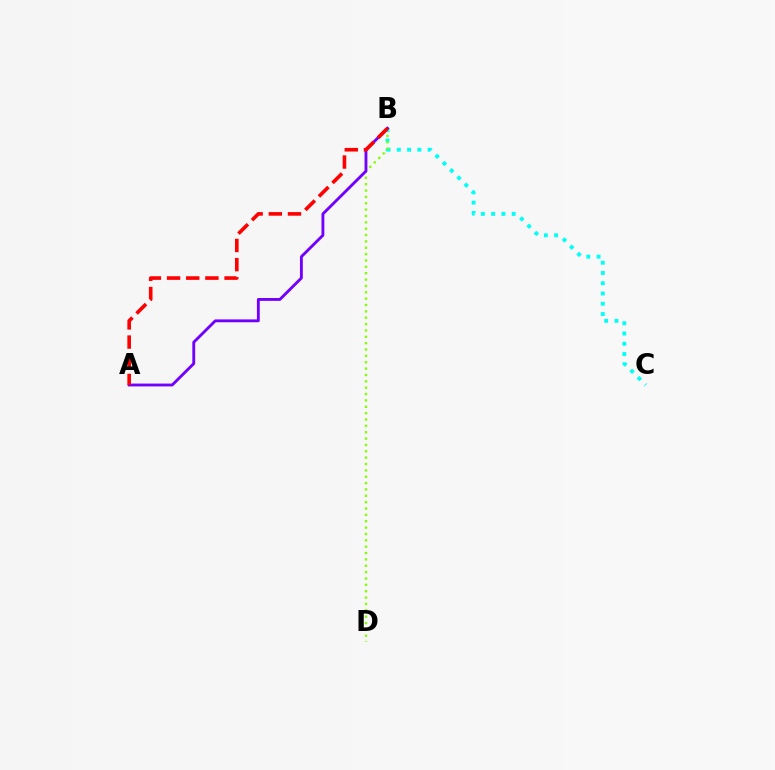{('B', 'C'): [{'color': '#00fff6', 'line_style': 'dotted', 'thickness': 2.79}], ('B', 'D'): [{'color': '#84ff00', 'line_style': 'dotted', 'thickness': 1.73}], ('A', 'B'): [{'color': '#7200ff', 'line_style': 'solid', 'thickness': 2.06}, {'color': '#ff0000', 'line_style': 'dashed', 'thickness': 2.6}]}